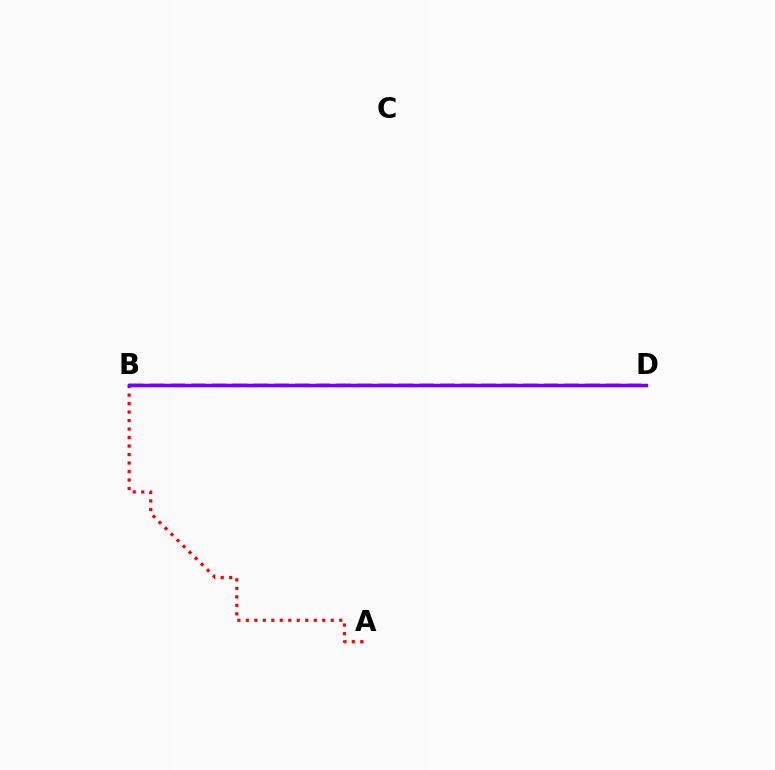{('B', 'D'): [{'color': '#84ff00', 'line_style': 'dashed', 'thickness': 2.82}, {'color': '#00fff6', 'line_style': 'dashed', 'thickness': 2.4}, {'color': '#7200ff', 'line_style': 'solid', 'thickness': 2.46}], ('A', 'B'): [{'color': '#ff0000', 'line_style': 'dotted', 'thickness': 2.31}]}